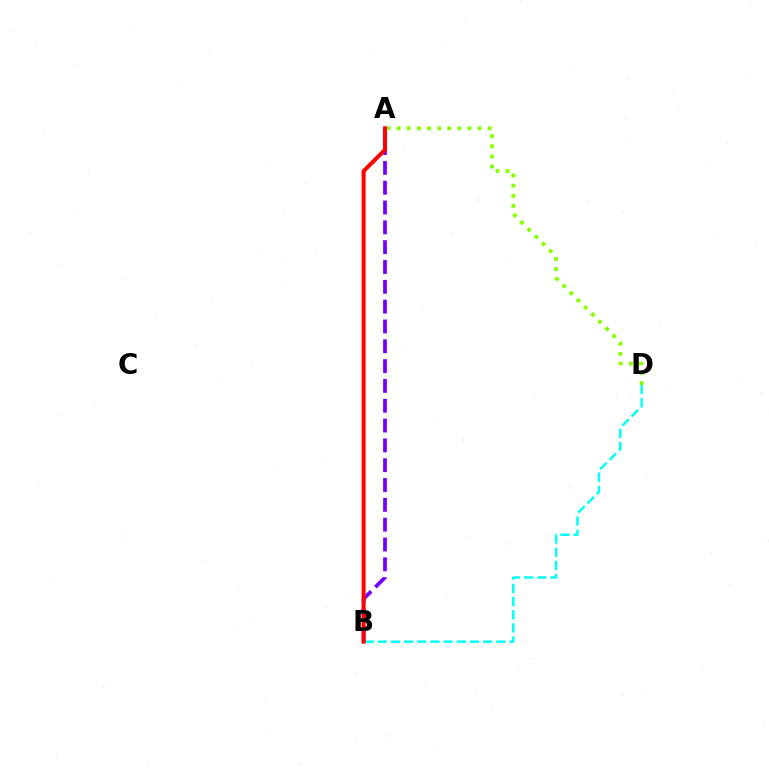{('B', 'D'): [{'color': '#00fff6', 'line_style': 'dashed', 'thickness': 1.79}], ('A', 'D'): [{'color': '#84ff00', 'line_style': 'dotted', 'thickness': 2.75}], ('A', 'B'): [{'color': '#7200ff', 'line_style': 'dashed', 'thickness': 2.69}, {'color': '#ff0000', 'line_style': 'solid', 'thickness': 2.89}]}